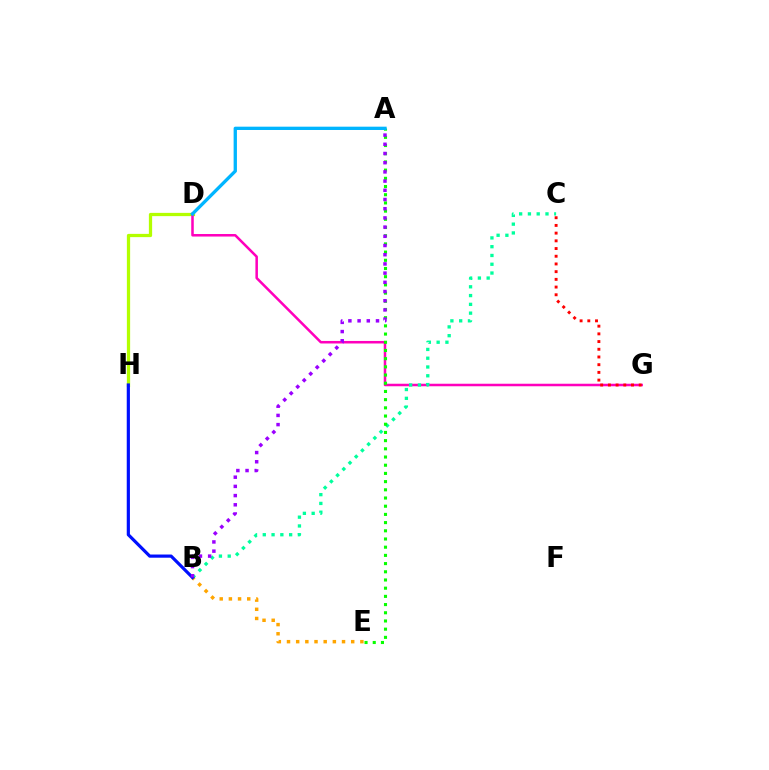{('B', 'E'): [{'color': '#ffa500', 'line_style': 'dotted', 'thickness': 2.49}], ('D', 'H'): [{'color': '#b3ff00', 'line_style': 'solid', 'thickness': 2.35}], ('D', 'G'): [{'color': '#ff00bd', 'line_style': 'solid', 'thickness': 1.82}], ('C', 'G'): [{'color': '#ff0000', 'line_style': 'dotted', 'thickness': 2.09}], ('B', 'C'): [{'color': '#00ff9d', 'line_style': 'dotted', 'thickness': 2.39}], ('A', 'E'): [{'color': '#08ff00', 'line_style': 'dotted', 'thickness': 2.23}], ('B', 'H'): [{'color': '#0010ff', 'line_style': 'solid', 'thickness': 2.29}], ('A', 'D'): [{'color': '#00b5ff', 'line_style': 'solid', 'thickness': 2.38}], ('A', 'B'): [{'color': '#9b00ff', 'line_style': 'dotted', 'thickness': 2.5}]}